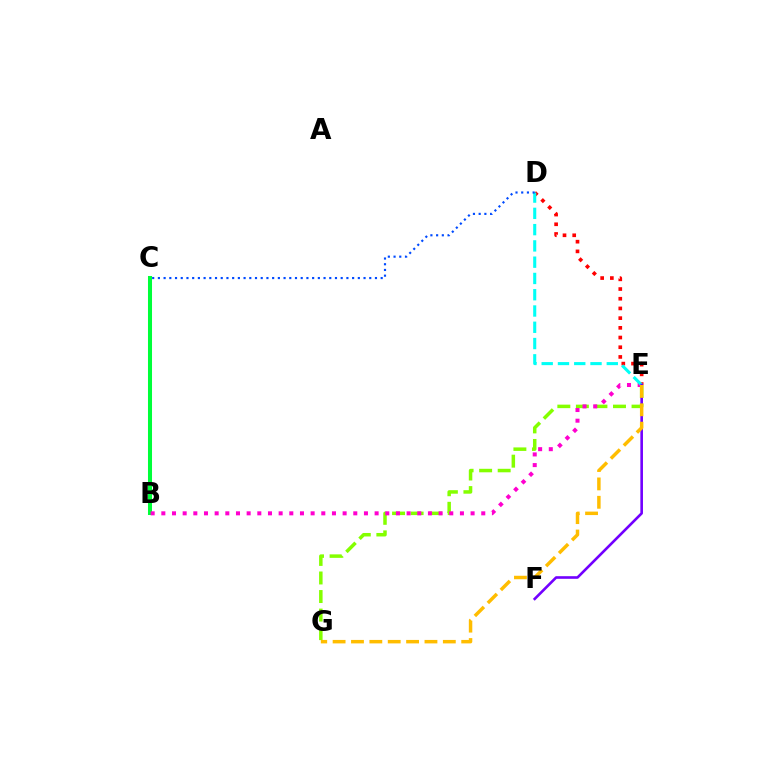{('D', 'E'): [{'color': '#ff0000', 'line_style': 'dotted', 'thickness': 2.64}, {'color': '#00fff6', 'line_style': 'dashed', 'thickness': 2.21}], ('B', 'C'): [{'color': '#00ff39', 'line_style': 'solid', 'thickness': 2.9}], ('E', 'G'): [{'color': '#84ff00', 'line_style': 'dashed', 'thickness': 2.52}, {'color': '#ffbd00', 'line_style': 'dashed', 'thickness': 2.5}], ('B', 'E'): [{'color': '#ff00cf', 'line_style': 'dotted', 'thickness': 2.9}], ('E', 'F'): [{'color': '#7200ff', 'line_style': 'solid', 'thickness': 1.88}], ('C', 'D'): [{'color': '#004bff', 'line_style': 'dotted', 'thickness': 1.55}]}